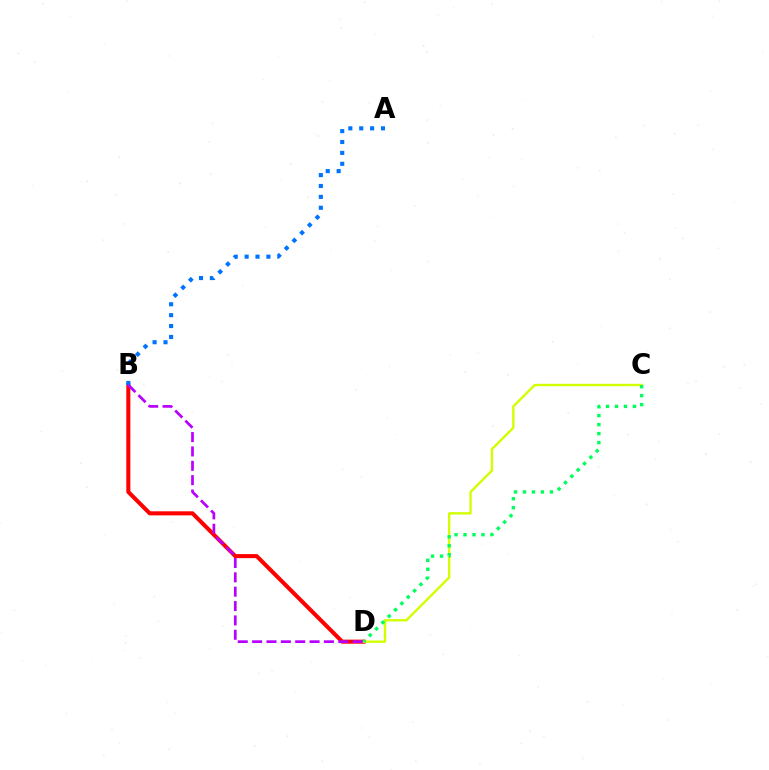{('B', 'D'): [{'color': '#ff0000', 'line_style': 'solid', 'thickness': 2.92}, {'color': '#b900ff', 'line_style': 'dashed', 'thickness': 1.95}], ('A', 'B'): [{'color': '#0074ff', 'line_style': 'dotted', 'thickness': 2.96}], ('C', 'D'): [{'color': '#d1ff00', 'line_style': 'solid', 'thickness': 1.71}, {'color': '#00ff5c', 'line_style': 'dotted', 'thickness': 2.44}]}